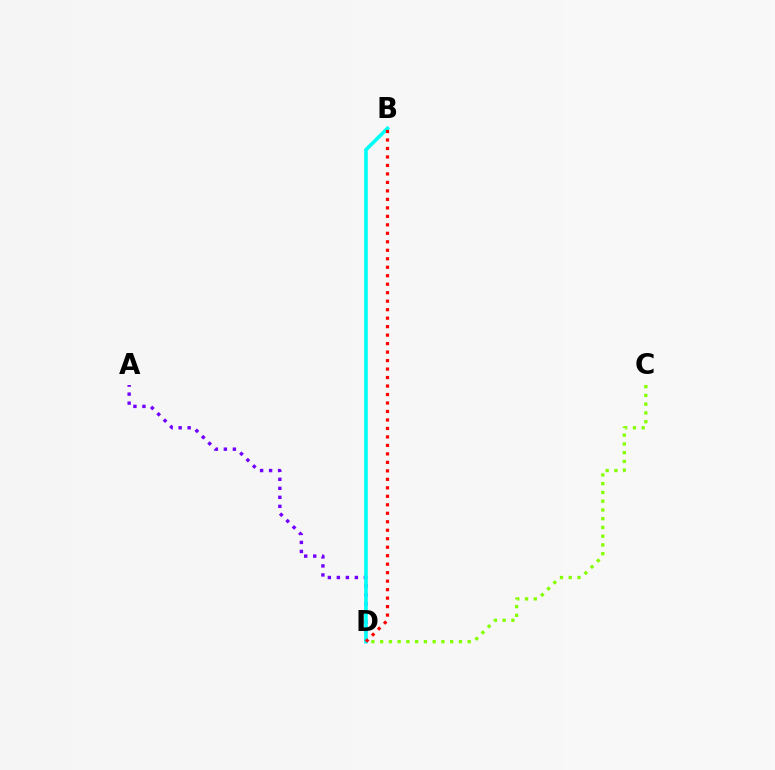{('A', 'D'): [{'color': '#7200ff', 'line_style': 'dotted', 'thickness': 2.45}], ('C', 'D'): [{'color': '#84ff00', 'line_style': 'dotted', 'thickness': 2.38}], ('B', 'D'): [{'color': '#00fff6', 'line_style': 'solid', 'thickness': 2.6}, {'color': '#ff0000', 'line_style': 'dotted', 'thickness': 2.31}]}